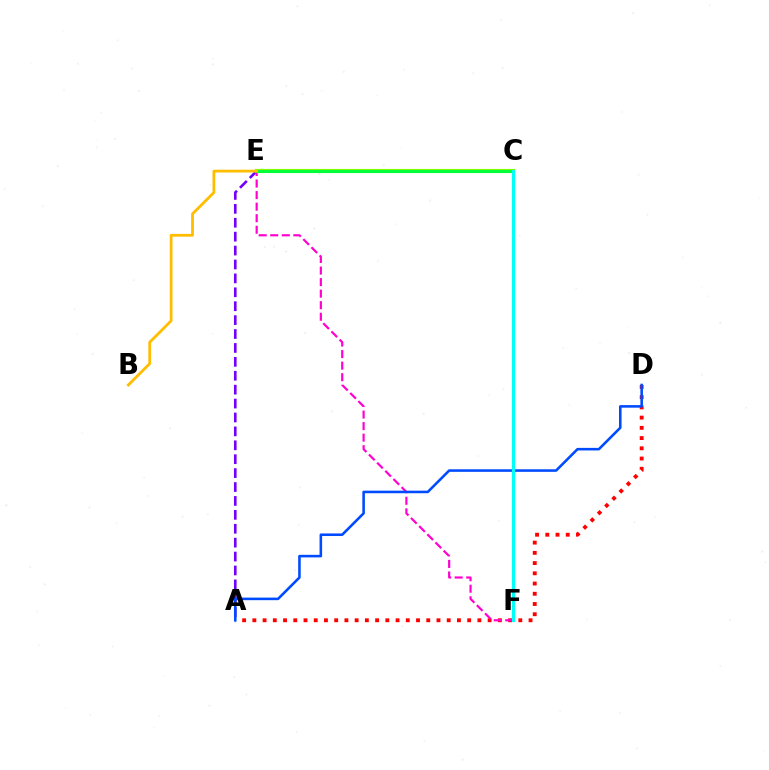{('A', 'E'): [{'color': '#7200ff', 'line_style': 'dashed', 'thickness': 1.89}], ('A', 'D'): [{'color': '#ff0000', 'line_style': 'dotted', 'thickness': 2.78}, {'color': '#004bff', 'line_style': 'solid', 'thickness': 1.85}], ('C', 'E'): [{'color': '#84ff00', 'line_style': 'solid', 'thickness': 2.98}, {'color': '#00ff39', 'line_style': 'solid', 'thickness': 2.13}], ('E', 'F'): [{'color': '#ff00cf', 'line_style': 'dashed', 'thickness': 1.57}], ('B', 'E'): [{'color': '#ffbd00', 'line_style': 'solid', 'thickness': 2.01}], ('C', 'F'): [{'color': '#00fff6', 'line_style': 'solid', 'thickness': 2.29}]}